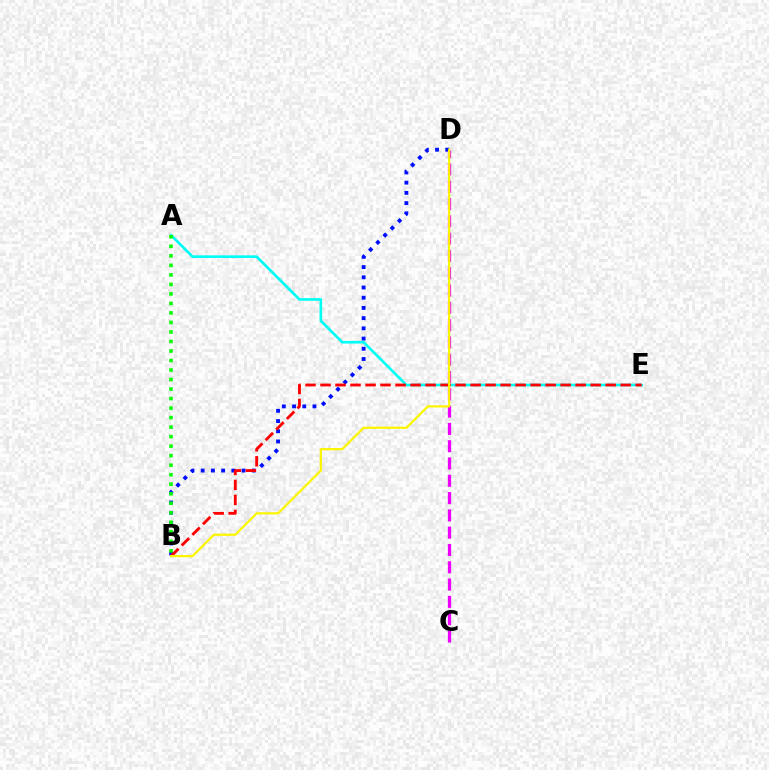{('A', 'E'): [{'color': '#00fff6', 'line_style': 'solid', 'thickness': 1.91}], ('B', 'D'): [{'color': '#0010ff', 'line_style': 'dotted', 'thickness': 2.77}, {'color': '#fcf500', 'line_style': 'solid', 'thickness': 1.6}], ('B', 'E'): [{'color': '#ff0000', 'line_style': 'dashed', 'thickness': 2.04}], ('A', 'B'): [{'color': '#08ff00', 'line_style': 'dotted', 'thickness': 2.59}], ('C', 'D'): [{'color': '#ee00ff', 'line_style': 'dashed', 'thickness': 2.35}]}